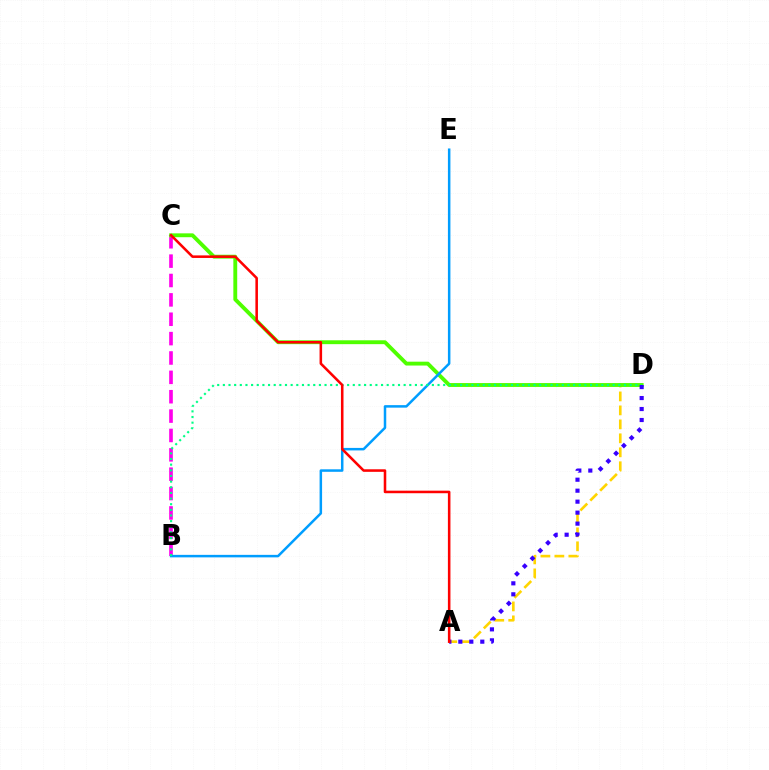{('A', 'D'): [{'color': '#ffd500', 'line_style': 'dashed', 'thickness': 1.9}, {'color': '#3700ff', 'line_style': 'dotted', 'thickness': 2.98}], ('B', 'C'): [{'color': '#ff00ed', 'line_style': 'dashed', 'thickness': 2.63}], ('C', 'D'): [{'color': '#4fff00', 'line_style': 'solid', 'thickness': 2.78}], ('B', 'E'): [{'color': '#009eff', 'line_style': 'solid', 'thickness': 1.8}], ('B', 'D'): [{'color': '#00ff86', 'line_style': 'dotted', 'thickness': 1.53}], ('A', 'C'): [{'color': '#ff0000', 'line_style': 'solid', 'thickness': 1.84}]}